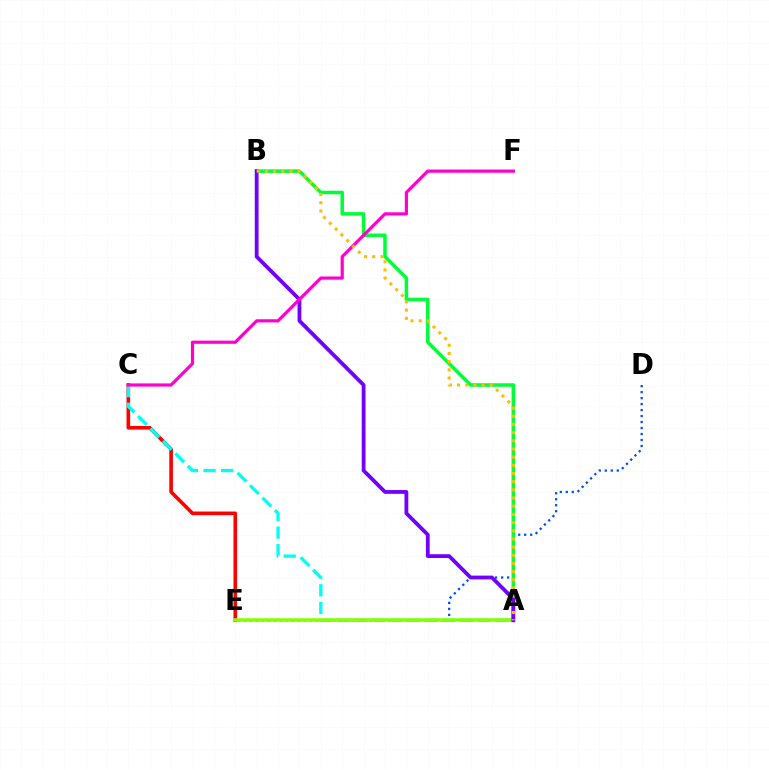{('D', 'E'): [{'color': '#004bff', 'line_style': 'dotted', 'thickness': 1.63}], ('C', 'E'): [{'color': '#ff0000', 'line_style': 'solid', 'thickness': 2.61}], ('A', 'B'): [{'color': '#00ff39', 'line_style': 'solid', 'thickness': 2.54}, {'color': '#7200ff', 'line_style': 'solid', 'thickness': 2.73}, {'color': '#ffbd00', 'line_style': 'dotted', 'thickness': 2.22}], ('A', 'C'): [{'color': '#00fff6', 'line_style': 'dashed', 'thickness': 2.39}], ('A', 'E'): [{'color': '#84ff00', 'line_style': 'solid', 'thickness': 2.53}], ('C', 'F'): [{'color': '#ff00cf', 'line_style': 'solid', 'thickness': 2.29}]}